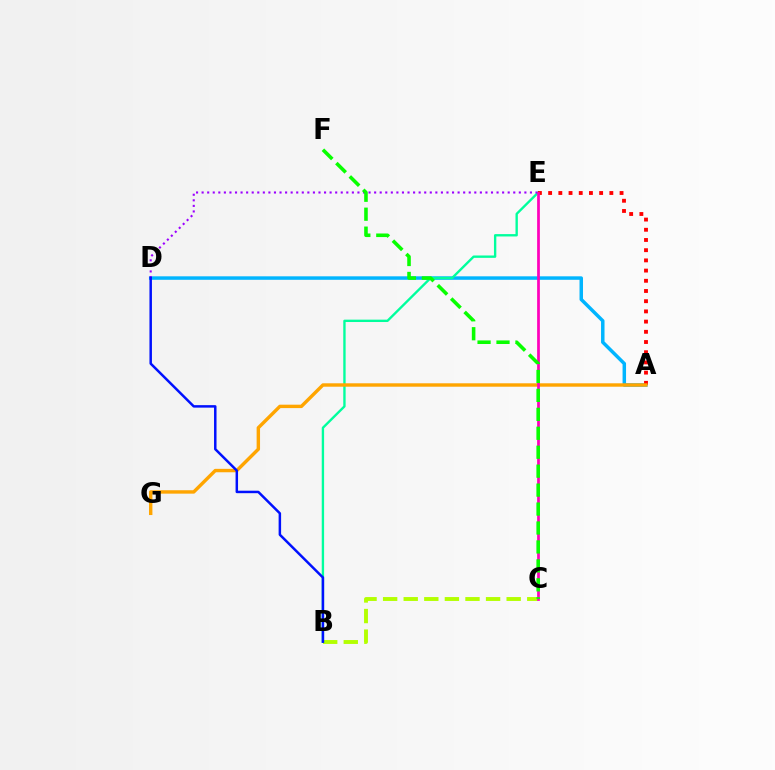{('A', 'D'): [{'color': '#00b5ff', 'line_style': 'solid', 'thickness': 2.51}], ('B', 'C'): [{'color': '#b3ff00', 'line_style': 'dashed', 'thickness': 2.8}], ('B', 'E'): [{'color': '#00ff9d', 'line_style': 'solid', 'thickness': 1.7}], ('D', 'E'): [{'color': '#9b00ff', 'line_style': 'dotted', 'thickness': 1.51}], ('A', 'E'): [{'color': '#ff0000', 'line_style': 'dotted', 'thickness': 2.77}], ('A', 'G'): [{'color': '#ffa500', 'line_style': 'solid', 'thickness': 2.46}], ('B', 'D'): [{'color': '#0010ff', 'line_style': 'solid', 'thickness': 1.79}], ('C', 'E'): [{'color': '#ff00bd', 'line_style': 'solid', 'thickness': 1.97}], ('C', 'F'): [{'color': '#08ff00', 'line_style': 'dashed', 'thickness': 2.57}]}